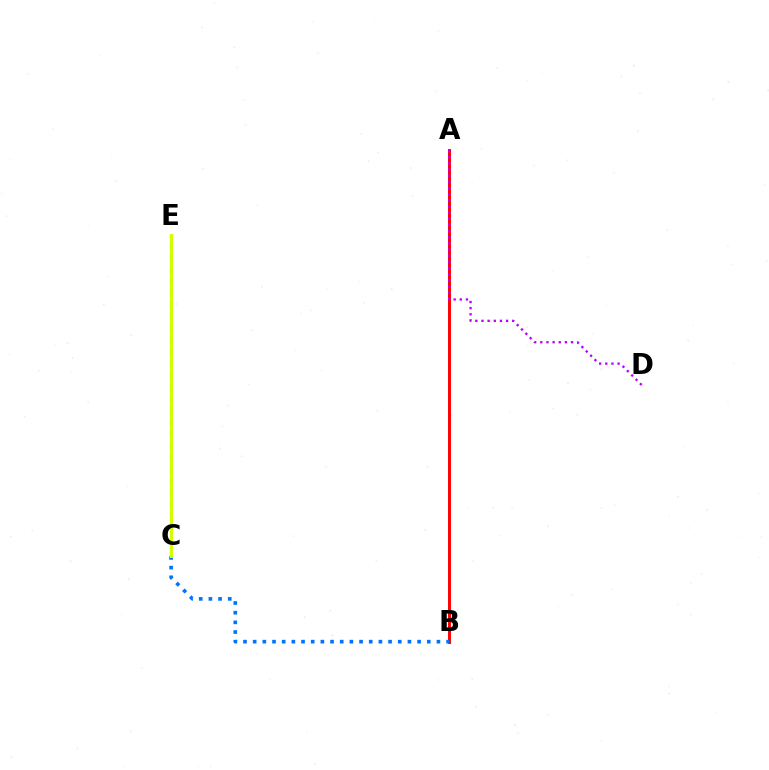{('A', 'B'): [{'color': '#ff0000', 'line_style': 'solid', 'thickness': 2.12}], ('A', 'D'): [{'color': '#b900ff', 'line_style': 'dotted', 'thickness': 1.67}], ('C', 'E'): [{'color': '#00ff5c', 'line_style': 'dashed', 'thickness': 1.6}, {'color': '#d1ff00', 'line_style': 'solid', 'thickness': 2.17}], ('B', 'C'): [{'color': '#0074ff', 'line_style': 'dotted', 'thickness': 2.63}]}